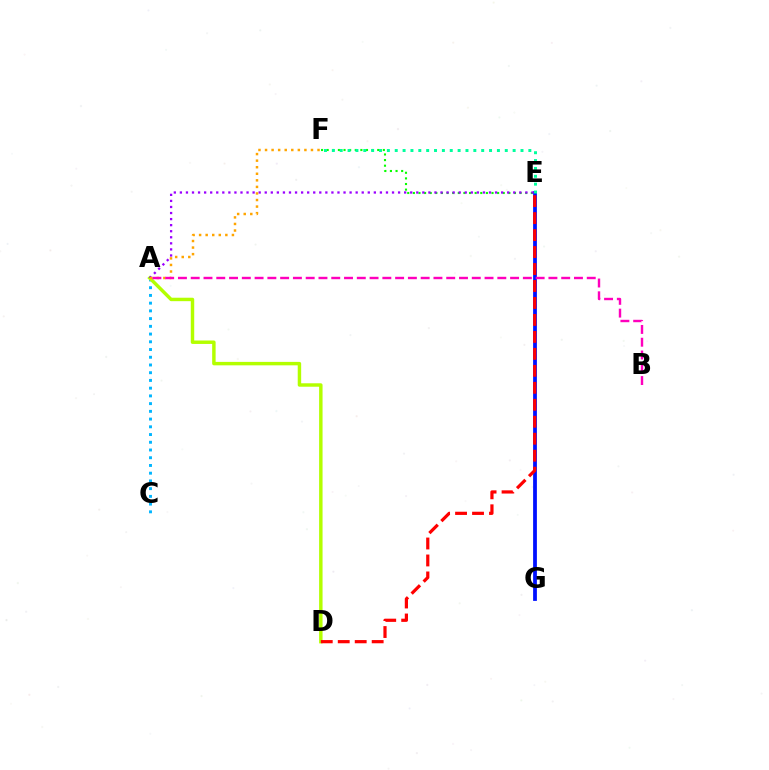{('E', 'F'): [{'color': '#08ff00', 'line_style': 'dotted', 'thickness': 1.53}, {'color': '#00ff9d', 'line_style': 'dotted', 'thickness': 2.14}], ('E', 'G'): [{'color': '#0010ff', 'line_style': 'solid', 'thickness': 2.72}], ('A', 'C'): [{'color': '#00b5ff', 'line_style': 'dotted', 'thickness': 2.1}], ('A', 'D'): [{'color': '#b3ff00', 'line_style': 'solid', 'thickness': 2.48}], ('A', 'E'): [{'color': '#9b00ff', 'line_style': 'dotted', 'thickness': 1.65}], ('A', 'F'): [{'color': '#ffa500', 'line_style': 'dotted', 'thickness': 1.78}], ('D', 'E'): [{'color': '#ff0000', 'line_style': 'dashed', 'thickness': 2.31}], ('A', 'B'): [{'color': '#ff00bd', 'line_style': 'dashed', 'thickness': 1.74}]}